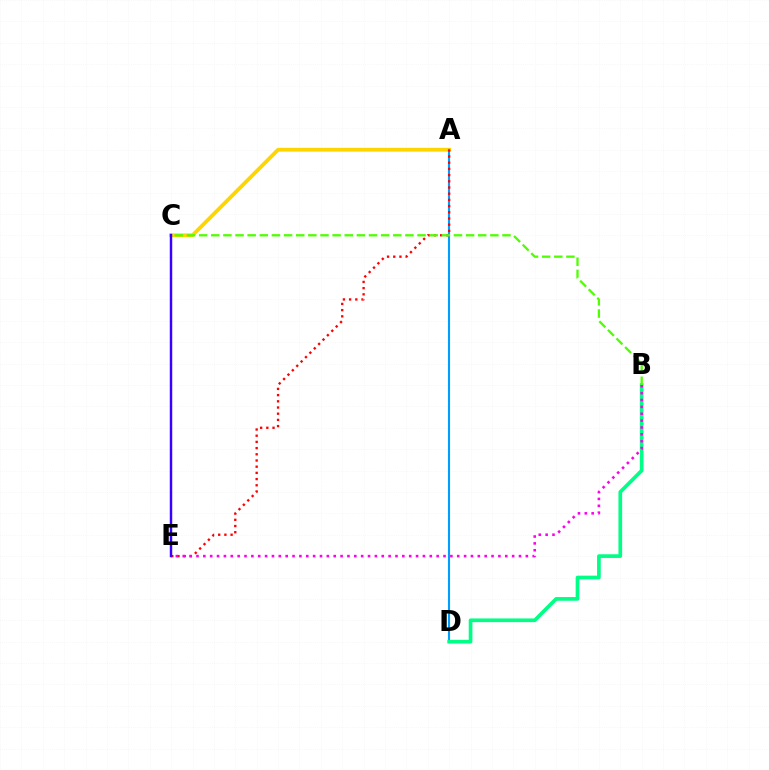{('A', 'C'): [{'color': '#ffd500', 'line_style': 'solid', 'thickness': 2.72}], ('A', 'D'): [{'color': '#009eff', 'line_style': 'solid', 'thickness': 1.54}], ('B', 'D'): [{'color': '#00ff86', 'line_style': 'solid', 'thickness': 2.65}], ('A', 'E'): [{'color': '#ff0000', 'line_style': 'dotted', 'thickness': 1.68}], ('B', 'C'): [{'color': '#4fff00', 'line_style': 'dashed', 'thickness': 1.65}], ('B', 'E'): [{'color': '#ff00ed', 'line_style': 'dotted', 'thickness': 1.86}], ('C', 'E'): [{'color': '#3700ff', 'line_style': 'solid', 'thickness': 1.77}]}